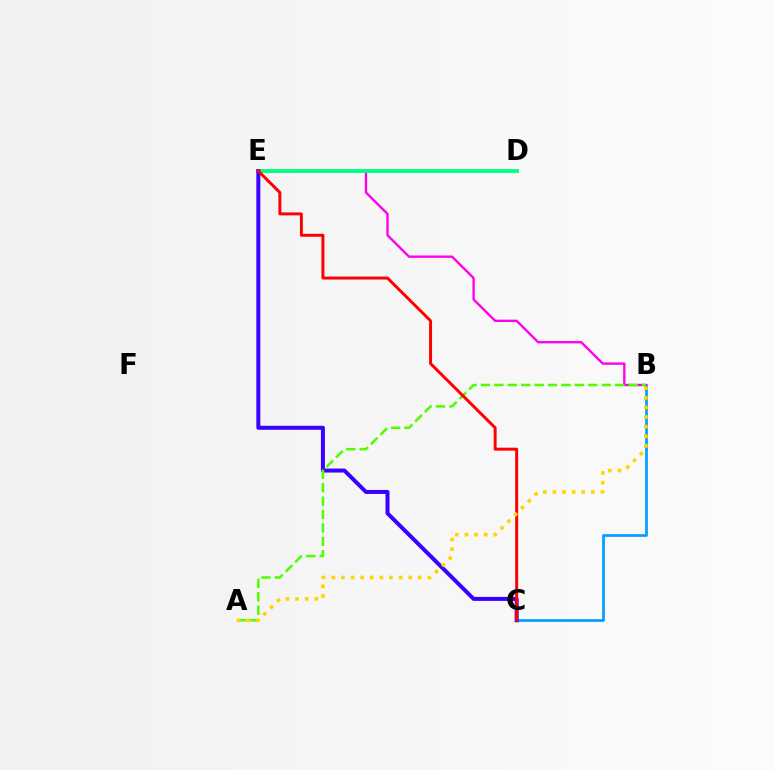{('B', 'C'): [{'color': '#009eff', 'line_style': 'solid', 'thickness': 1.95}], ('B', 'E'): [{'color': '#ff00ed', 'line_style': 'solid', 'thickness': 1.71}], ('D', 'E'): [{'color': '#00ff86', 'line_style': 'solid', 'thickness': 2.78}], ('C', 'E'): [{'color': '#3700ff', 'line_style': 'solid', 'thickness': 2.87}, {'color': '#ff0000', 'line_style': 'solid', 'thickness': 2.13}], ('A', 'B'): [{'color': '#4fff00', 'line_style': 'dashed', 'thickness': 1.82}, {'color': '#ffd500', 'line_style': 'dotted', 'thickness': 2.61}]}